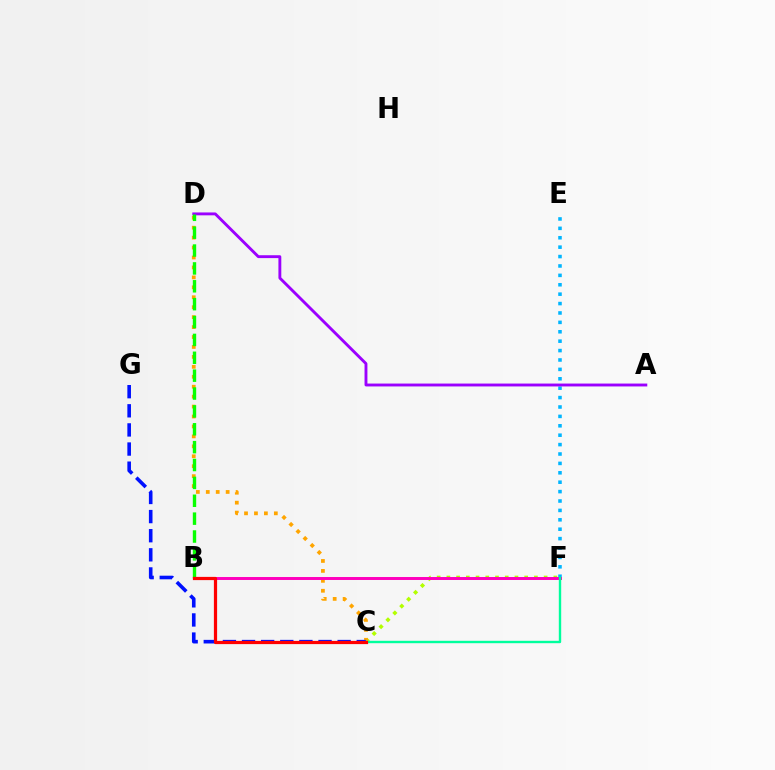{('C', 'F'): [{'color': '#b3ff00', 'line_style': 'dotted', 'thickness': 2.64}, {'color': '#00ff9d', 'line_style': 'solid', 'thickness': 1.72}], ('E', 'F'): [{'color': '#00b5ff', 'line_style': 'dotted', 'thickness': 2.55}], ('C', 'D'): [{'color': '#ffa500', 'line_style': 'dotted', 'thickness': 2.7}], ('A', 'D'): [{'color': '#9b00ff', 'line_style': 'solid', 'thickness': 2.07}], ('B', 'D'): [{'color': '#08ff00', 'line_style': 'dashed', 'thickness': 2.43}], ('C', 'G'): [{'color': '#0010ff', 'line_style': 'dashed', 'thickness': 2.6}], ('B', 'F'): [{'color': '#ff00bd', 'line_style': 'solid', 'thickness': 2.13}], ('B', 'C'): [{'color': '#ff0000', 'line_style': 'solid', 'thickness': 2.32}]}